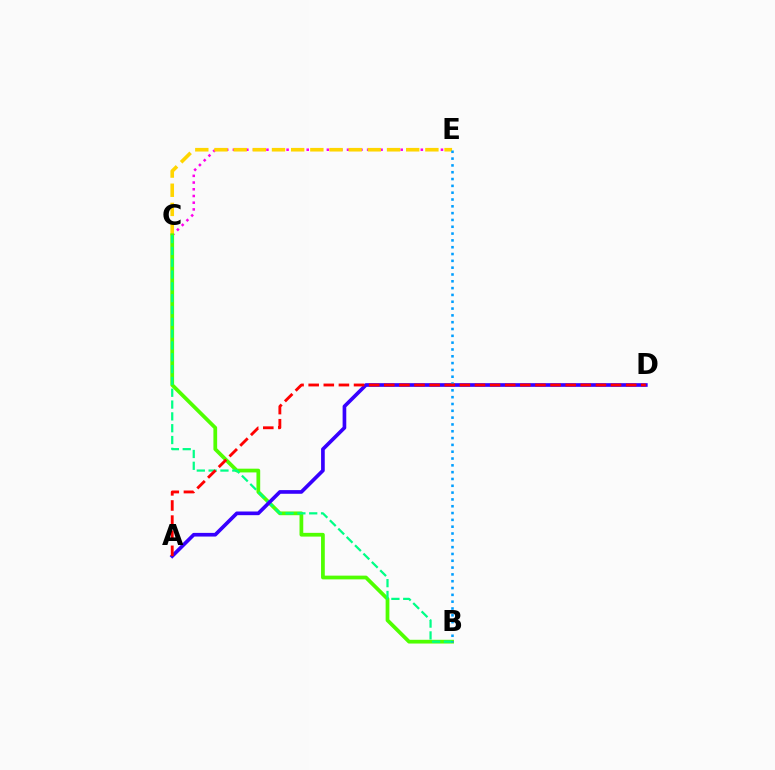{('C', 'E'): [{'color': '#ff00ed', 'line_style': 'dotted', 'thickness': 1.82}, {'color': '#ffd500', 'line_style': 'dashed', 'thickness': 2.6}], ('B', 'C'): [{'color': '#4fff00', 'line_style': 'solid', 'thickness': 2.7}, {'color': '#00ff86', 'line_style': 'dashed', 'thickness': 1.61}], ('A', 'D'): [{'color': '#3700ff', 'line_style': 'solid', 'thickness': 2.64}, {'color': '#ff0000', 'line_style': 'dashed', 'thickness': 2.05}], ('B', 'E'): [{'color': '#009eff', 'line_style': 'dotted', 'thickness': 1.85}]}